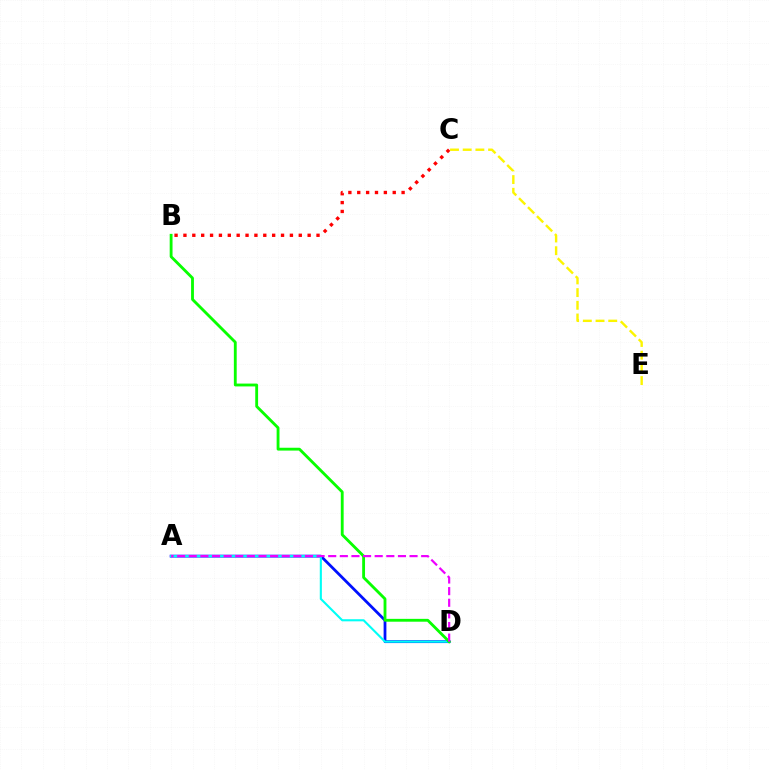{('B', 'C'): [{'color': '#ff0000', 'line_style': 'dotted', 'thickness': 2.41}], ('A', 'D'): [{'color': '#0010ff', 'line_style': 'solid', 'thickness': 2.0}, {'color': '#00fff6', 'line_style': 'solid', 'thickness': 1.52}, {'color': '#ee00ff', 'line_style': 'dashed', 'thickness': 1.58}], ('B', 'D'): [{'color': '#08ff00', 'line_style': 'solid', 'thickness': 2.05}], ('C', 'E'): [{'color': '#fcf500', 'line_style': 'dashed', 'thickness': 1.72}]}